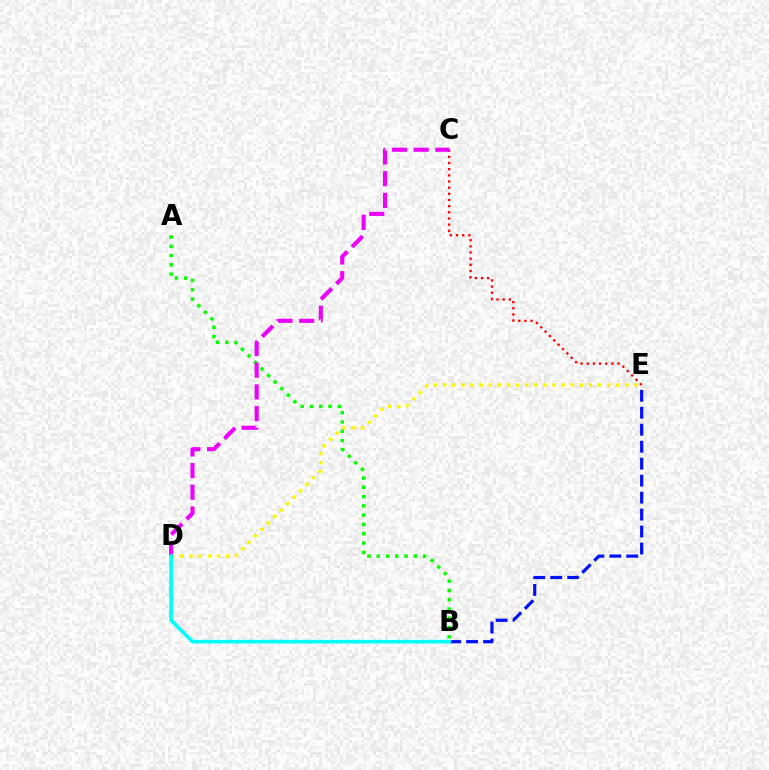{('C', 'E'): [{'color': '#ff0000', 'line_style': 'dotted', 'thickness': 1.67}], ('B', 'E'): [{'color': '#0010ff', 'line_style': 'dashed', 'thickness': 2.31}], ('D', 'E'): [{'color': '#fcf500', 'line_style': 'dotted', 'thickness': 2.48}], ('A', 'B'): [{'color': '#08ff00', 'line_style': 'dotted', 'thickness': 2.52}], ('C', 'D'): [{'color': '#ee00ff', 'line_style': 'dashed', 'thickness': 2.95}], ('B', 'D'): [{'color': '#00fff6', 'line_style': 'solid', 'thickness': 2.63}]}